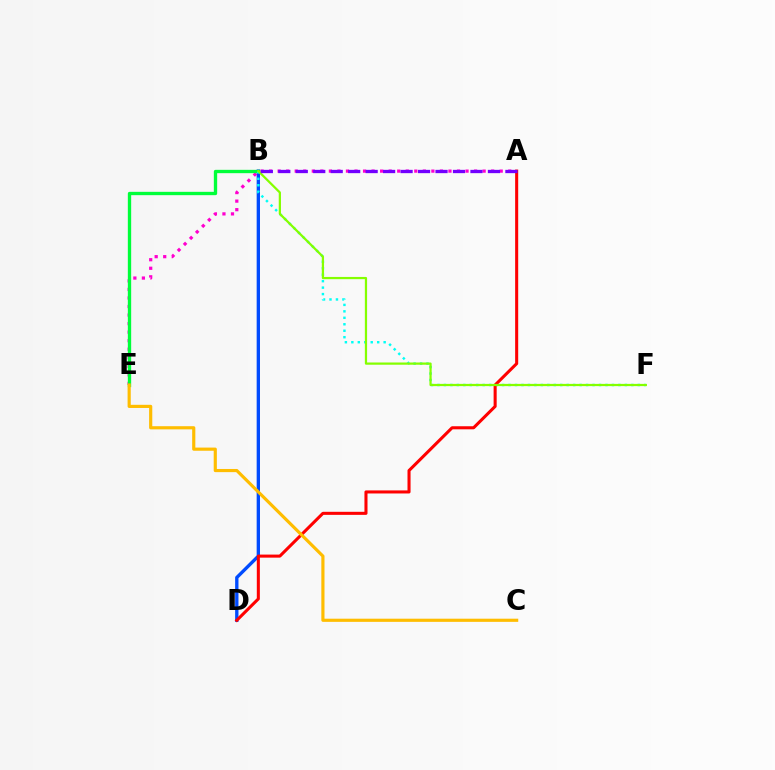{('B', 'D'): [{'color': '#004bff', 'line_style': 'solid', 'thickness': 2.4}], ('A', 'E'): [{'color': '#ff00cf', 'line_style': 'dotted', 'thickness': 2.32}], ('B', 'E'): [{'color': '#00ff39', 'line_style': 'solid', 'thickness': 2.4}], ('B', 'F'): [{'color': '#00fff6', 'line_style': 'dotted', 'thickness': 1.76}, {'color': '#84ff00', 'line_style': 'solid', 'thickness': 1.61}], ('A', 'D'): [{'color': '#ff0000', 'line_style': 'solid', 'thickness': 2.2}], ('C', 'E'): [{'color': '#ffbd00', 'line_style': 'solid', 'thickness': 2.27}], ('A', 'B'): [{'color': '#7200ff', 'line_style': 'dashed', 'thickness': 2.37}]}